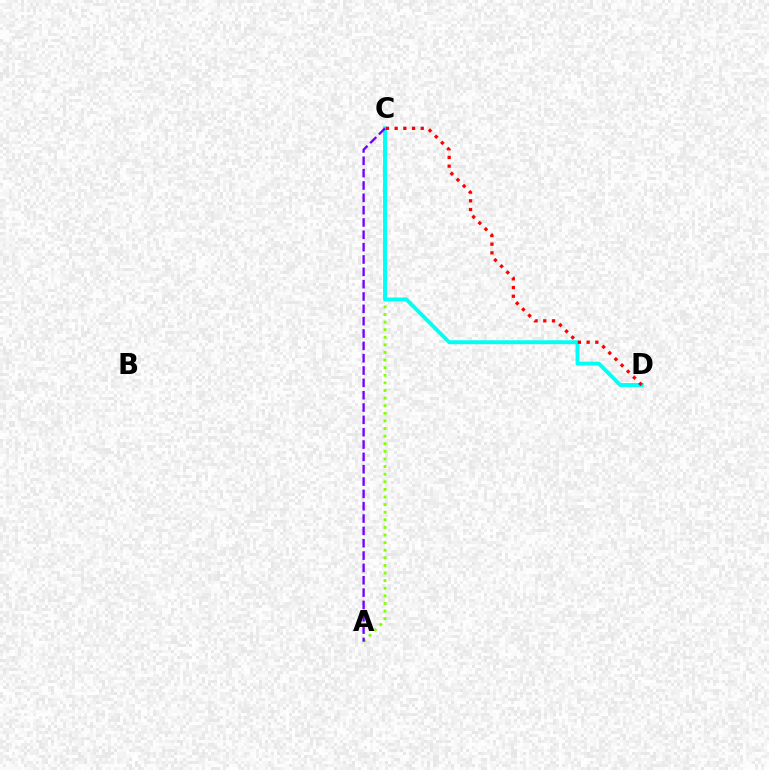{('A', 'C'): [{'color': '#84ff00', 'line_style': 'dotted', 'thickness': 2.07}, {'color': '#7200ff', 'line_style': 'dashed', 'thickness': 1.68}], ('C', 'D'): [{'color': '#00fff6', 'line_style': 'solid', 'thickness': 2.82}, {'color': '#ff0000', 'line_style': 'dotted', 'thickness': 2.36}]}